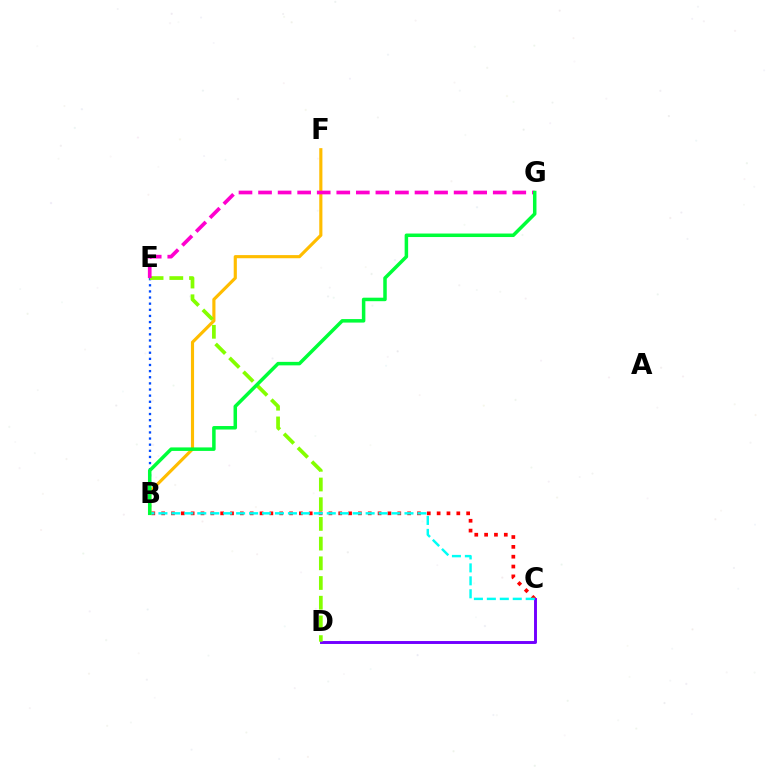{('B', 'C'): [{'color': '#ff0000', 'line_style': 'dotted', 'thickness': 2.67}, {'color': '#00fff6', 'line_style': 'dashed', 'thickness': 1.76}], ('C', 'D'): [{'color': '#7200ff', 'line_style': 'solid', 'thickness': 2.11}], ('B', 'F'): [{'color': '#ffbd00', 'line_style': 'solid', 'thickness': 2.26}], ('B', 'E'): [{'color': '#004bff', 'line_style': 'dotted', 'thickness': 1.67}], ('D', 'E'): [{'color': '#84ff00', 'line_style': 'dashed', 'thickness': 2.68}], ('E', 'G'): [{'color': '#ff00cf', 'line_style': 'dashed', 'thickness': 2.66}], ('B', 'G'): [{'color': '#00ff39', 'line_style': 'solid', 'thickness': 2.52}]}